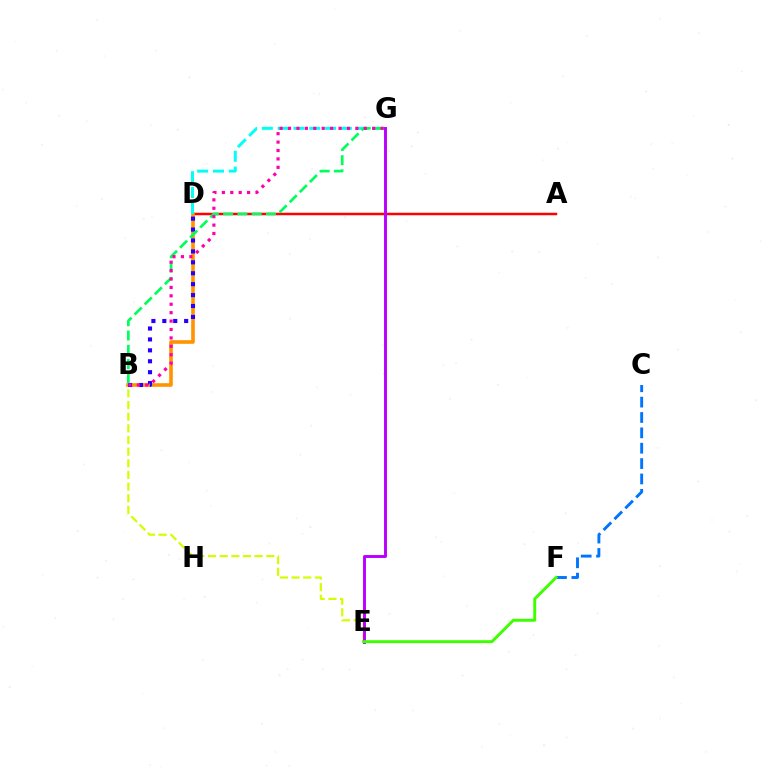{('A', 'D'): [{'color': '#ff0000', 'line_style': 'solid', 'thickness': 1.79}], ('B', 'E'): [{'color': '#d1ff00', 'line_style': 'dashed', 'thickness': 1.58}], ('B', 'D'): [{'color': '#ff9400', 'line_style': 'solid', 'thickness': 2.61}, {'color': '#2500ff', 'line_style': 'dotted', 'thickness': 2.97}], ('D', 'G'): [{'color': '#00fff6', 'line_style': 'dashed', 'thickness': 2.15}], ('B', 'G'): [{'color': '#00ff5c', 'line_style': 'dashed', 'thickness': 1.94}, {'color': '#ff00ac', 'line_style': 'dotted', 'thickness': 2.29}], ('C', 'F'): [{'color': '#0074ff', 'line_style': 'dashed', 'thickness': 2.09}], ('E', 'G'): [{'color': '#b900ff', 'line_style': 'solid', 'thickness': 2.11}], ('E', 'F'): [{'color': '#3dff00', 'line_style': 'solid', 'thickness': 2.1}]}